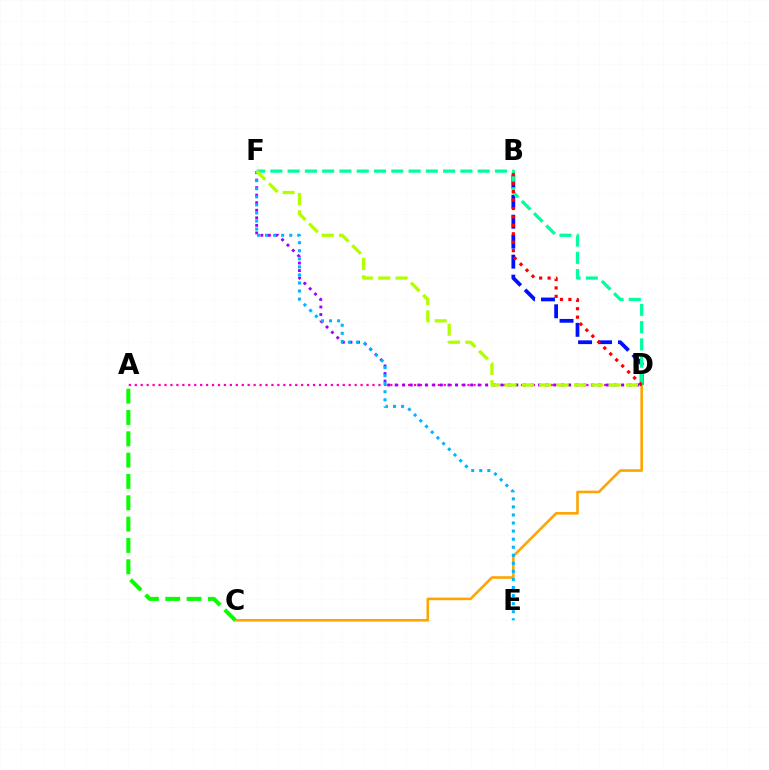{('B', 'D'): [{'color': '#0010ff', 'line_style': 'dashed', 'thickness': 2.71}, {'color': '#ff0000', 'line_style': 'dotted', 'thickness': 2.29}], ('C', 'D'): [{'color': '#ffa500', 'line_style': 'solid', 'thickness': 1.87}], ('A', 'D'): [{'color': '#ff00bd', 'line_style': 'dotted', 'thickness': 1.61}], ('A', 'C'): [{'color': '#08ff00', 'line_style': 'dashed', 'thickness': 2.9}], ('D', 'F'): [{'color': '#9b00ff', 'line_style': 'dotted', 'thickness': 2.05}, {'color': '#00ff9d', 'line_style': 'dashed', 'thickness': 2.35}, {'color': '#b3ff00', 'line_style': 'dashed', 'thickness': 2.36}], ('E', 'F'): [{'color': '#00b5ff', 'line_style': 'dotted', 'thickness': 2.19}]}